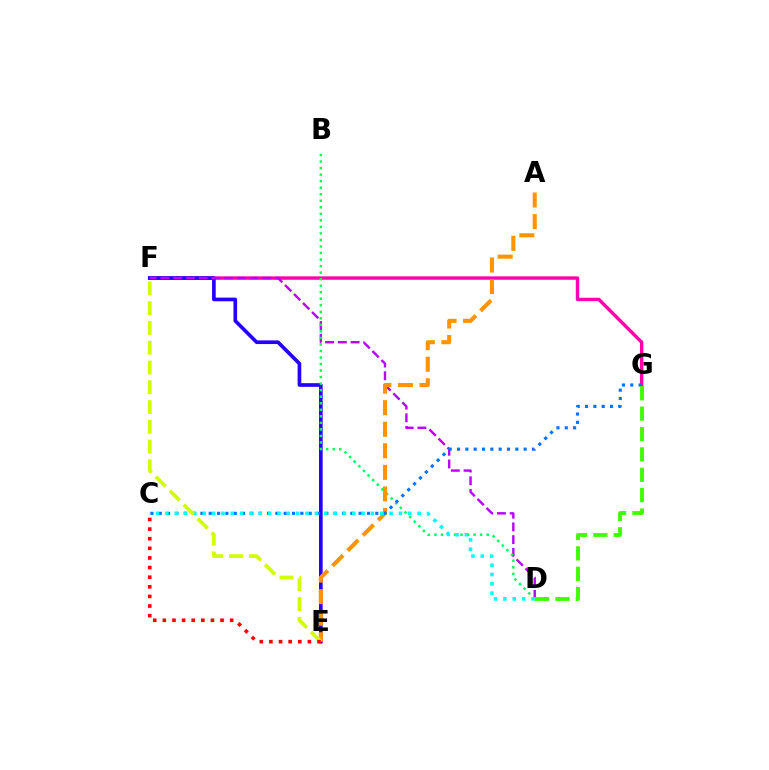{('F', 'G'): [{'color': '#ff00ac', 'line_style': 'solid', 'thickness': 2.45}], ('E', 'F'): [{'color': '#2500ff', 'line_style': 'solid', 'thickness': 2.64}, {'color': '#d1ff00', 'line_style': 'dashed', 'thickness': 2.69}], ('D', 'F'): [{'color': '#b900ff', 'line_style': 'dashed', 'thickness': 1.73}], ('B', 'D'): [{'color': '#00ff5c', 'line_style': 'dotted', 'thickness': 1.77}], ('A', 'E'): [{'color': '#ff9400', 'line_style': 'dashed', 'thickness': 2.93}], ('C', 'G'): [{'color': '#0074ff', 'line_style': 'dotted', 'thickness': 2.26}], ('D', 'G'): [{'color': '#3dff00', 'line_style': 'dashed', 'thickness': 2.77}], ('C', 'D'): [{'color': '#00fff6', 'line_style': 'dotted', 'thickness': 2.54}], ('C', 'E'): [{'color': '#ff0000', 'line_style': 'dotted', 'thickness': 2.61}]}